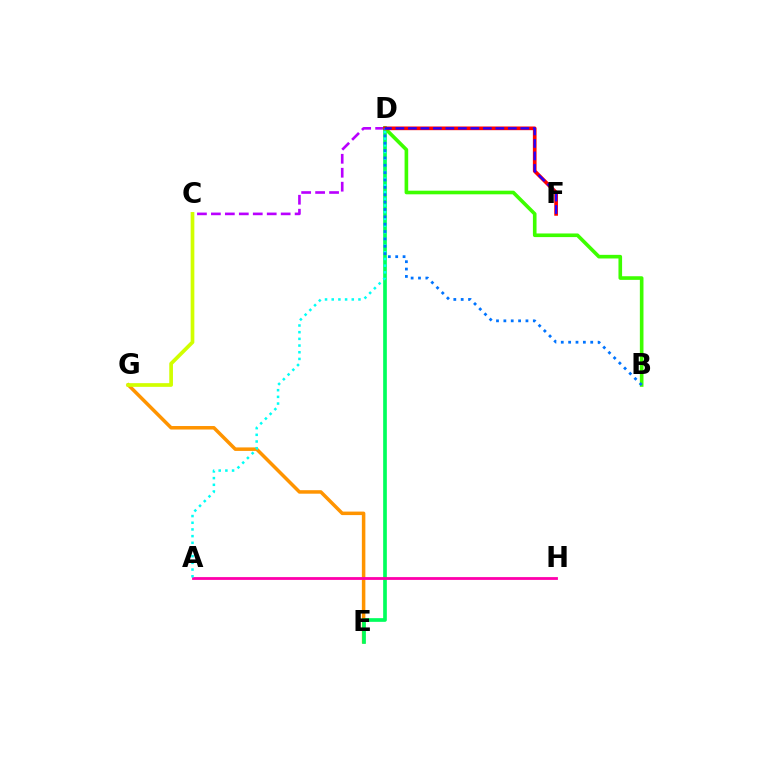{('C', 'D'): [{'color': '#b900ff', 'line_style': 'dashed', 'thickness': 1.9}], ('E', 'G'): [{'color': '#ff9400', 'line_style': 'solid', 'thickness': 2.52}], ('D', 'E'): [{'color': '#00ff5c', 'line_style': 'solid', 'thickness': 2.65}], ('B', 'D'): [{'color': '#3dff00', 'line_style': 'solid', 'thickness': 2.61}, {'color': '#0074ff', 'line_style': 'dotted', 'thickness': 2.0}], ('A', 'H'): [{'color': '#ff00ac', 'line_style': 'solid', 'thickness': 2.02}], ('A', 'D'): [{'color': '#00fff6', 'line_style': 'dotted', 'thickness': 1.82}], ('D', 'F'): [{'color': '#ff0000', 'line_style': 'solid', 'thickness': 2.65}, {'color': '#2500ff', 'line_style': 'dashed', 'thickness': 1.7}], ('C', 'G'): [{'color': '#d1ff00', 'line_style': 'solid', 'thickness': 2.66}]}